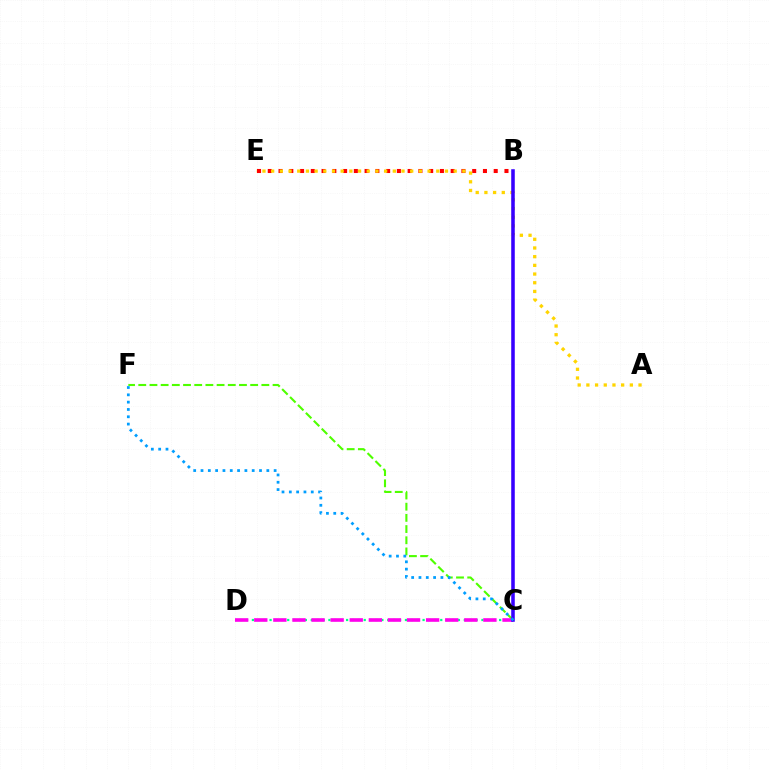{('C', 'D'): [{'color': '#00ff86', 'line_style': 'dotted', 'thickness': 1.6}, {'color': '#ff00ed', 'line_style': 'dashed', 'thickness': 2.59}], ('B', 'E'): [{'color': '#ff0000', 'line_style': 'dotted', 'thickness': 2.92}], ('C', 'F'): [{'color': '#4fff00', 'line_style': 'dashed', 'thickness': 1.52}, {'color': '#009eff', 'line_style': 'dotted', 'thickness': 1.99}], ('A', 'E'): [{'color': '#ffd500', 'line_style': 'dotted', 'thickness': 2.36}], ('B', 'C'): [{'color': '#3700ff', 'line_style': 'solid', 'thickness': 2.56}]}